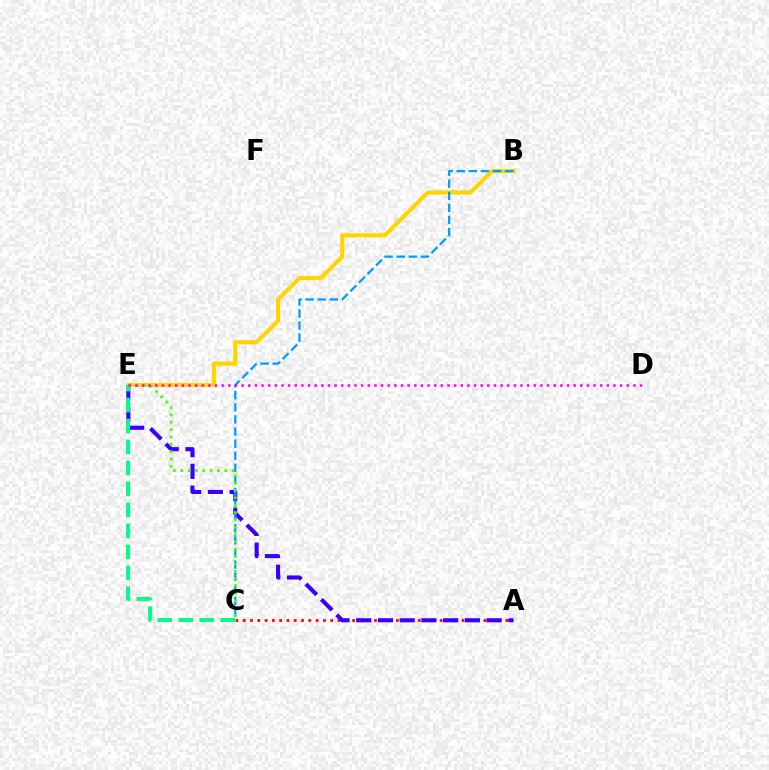{('A', 'C'): [{'color': '#ff0000', 'line_style': 'dotted', 'thickness': 1.98}], ('A', 'E'): [{'color': '#3700ff', 'line_style': 'dashed', 'thickness': 2.95}], ('B', 'E'): [{'color': '#ffd500', 'line_style': 'solid', 'thickness': 2.96}], ('B', 'C'): [{'color': '#009eff', 'line_style': 'dashed', 'thickness': 1.64}], ('C', 'E'): [{'color': '#00ff86', 'line_style': 'dashed', 'thickness': 2.85}, {'color': '#4fff00', 'line_style': 'dotted', 'thickness': 2.0}], ('D', 'E'): [{'color': '#ff00ed', 'line_style': 'dotted', 'thickness': 1.8}]}